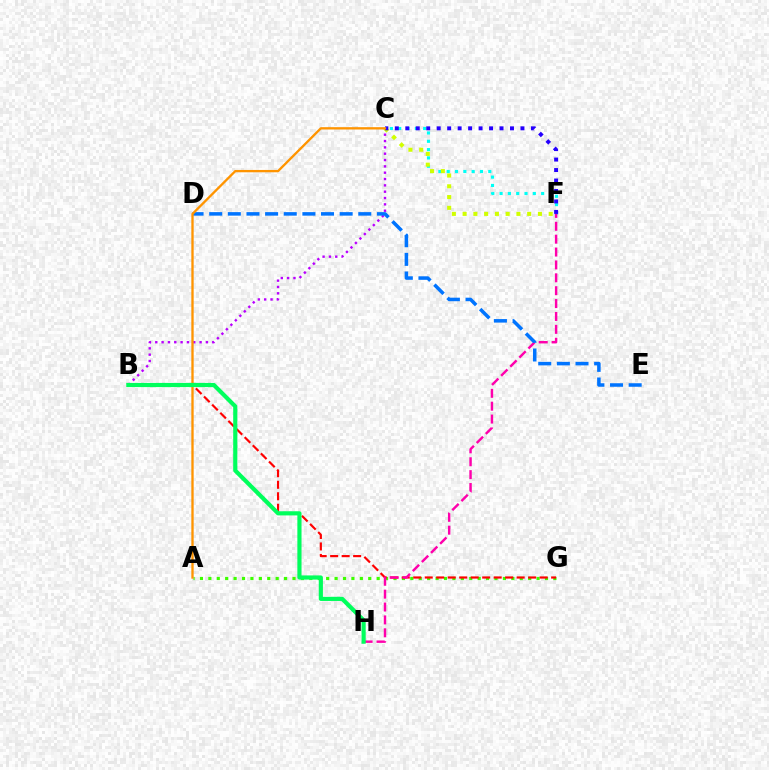{('A', 'G'): [{'color': '#3dff00', 'line_style': 'dotted', 'thickness': 2.29}], ('B', 'C'): [{'color': '#b900ff', 'line_style': 'dotted', 'thickness': 1.72}], ('C', 'F'): [{'color': '#00fff6', 'line_style': 'dotted', 'thickness': 2.26}, {'color': '#d1ff00', 'line_style': 'dotted', 'thickness': 2.92}, {'color': '#2500ff', 'line_style': 'dotted', 'thickness': 2.84}], ('B', 'G'): [{'color': '#ff0000', 'line_style': 'dashed', 'thickness': 1.56}], ('F', 'H'): [{'color': '#ff00ac', 'line_style': 'dashed', 'thickness': 1.75}], ('D', 'E'): [{'color': '#0074ff', 'line_style': 'dashed', 'thickness': 2.53}], ('A', 'C'): [{'color': '#ff9400', 'line_style': 'solid', 'thickness': 1.68}], ('B', 'H'): [{'color': '#00ff5c', 'line_style': 'solid', 'thickness': 3.0}]}